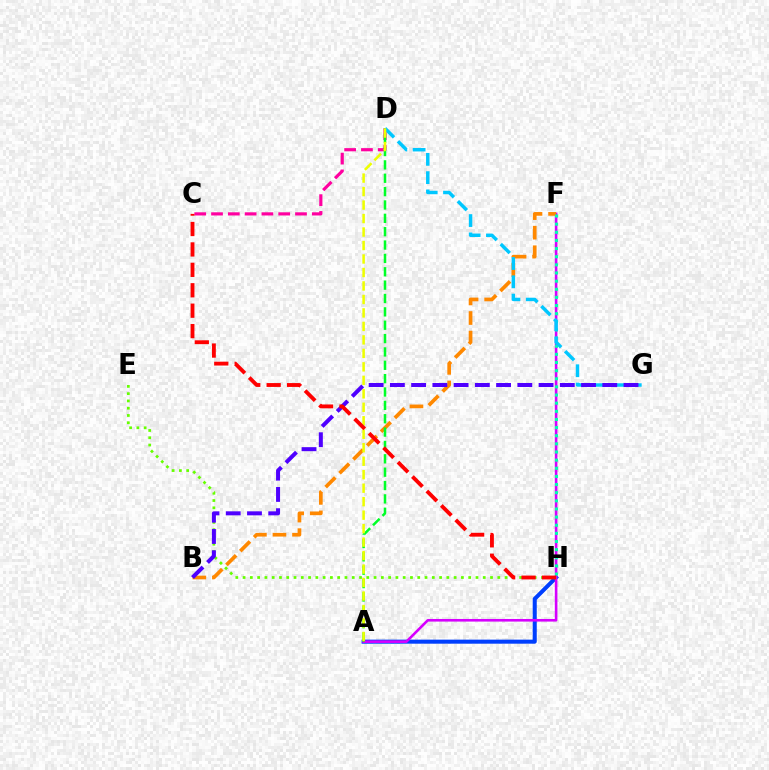{('A', 'H'): [{'color': '#003fff', 'line_style': 'solid', 'thickness': 2.92}], ('A', 'F'): [{'color': '#d600ff', 'line_style': 'solid', 'thickness': 1.88}], ('B', 'F'): [{'color': '#ff8800', 'line_style': 'dashed', 'thickness': 2.66}], ('E', 'H'): [{'color': '#66ff00', 'line_style': 'dotted', 'thickness': 1.98}], ('C', 'D'): [{'color': '#ff00a0', 'line_style': 'dashed', 'thickness': 2.28}], ('F', 'H'): [{'color': '#00ffaf', 'line_style': 'dotted', 'thickness': 2.21}], ('A', 'D'): [{'color': '#00ff27', 'line_style': 'dashed', 'thickness': 1.81}, {'color': '#eeff00', 'line_style': 'dashed', 'thickness': 1.83}], ('D', 'G'): [{'color': '#00c7ff', 'line_style': 'dashed', 'thickness': 2.49}], ('B', 'G'): [{'color': '#4f00ff', 'line_style': 'dashed', 'thickness': 2.89}], ('C', 'H'): [{'color': '#ff0000', 'line_style': 'dashed', 'thickness': 2.77}]}